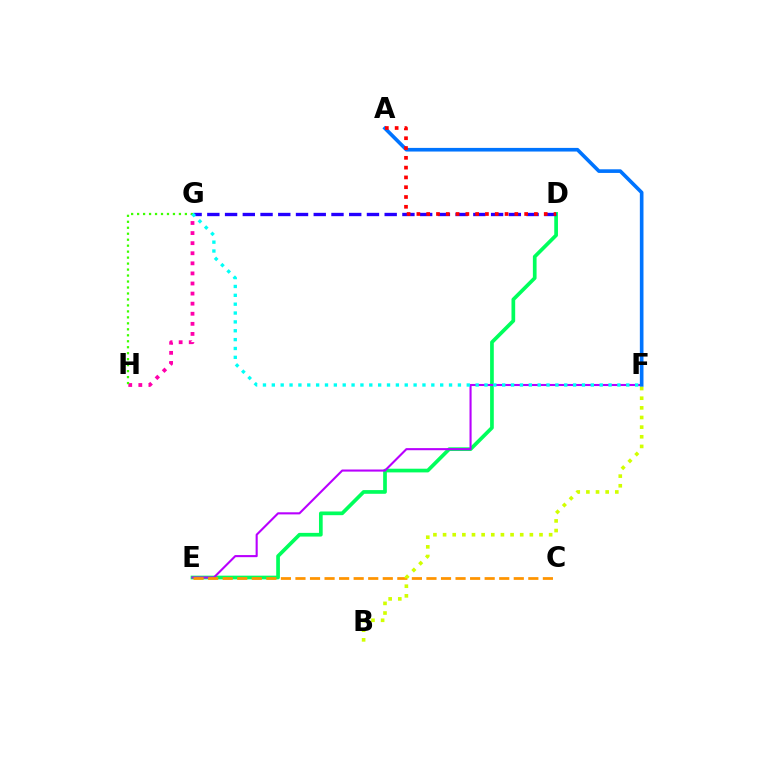{('D', 'E'): [{'color': '#00ff5c', 'line_style': 'solid', 'thickness': 2.66}], ('G', 'H'): [{'color': '#ff00ac', 'line_style': 'dotted', 'thickness': 2.74}, {'color': '#3dff00', 'line_style': 'dotted', 'thickness': 1.62}], ('E', 'F'): [{'color': '#b900ff', 'line_style': 'solid', 'thickness': 1.51}], ('D', 'G'): [{'color': '#2500ff', 'line_style': 'dashed', 'thickness': 2.41}], ('A', 'F'): [{'color': '#0074ff', 'line_style': 'solid', 'thickness': 2.62}], ('F', 'G'): [{'color': '#00fff6', 'line_style': 'dotted', 'thickness': 2.41}], ('A', 'D'): [{'color': '#ff0000', 'line_style': 'dotted', 'thickness': 2.66}], ('C', 'E'): [{'color': '#ff9400', 'line_style': 'dashed', 'thickness': 1.98}], ('B', 'F'): [{'color': '#d1ff00', 'line_style': 'dotted', 'thickness': 2.62}]}